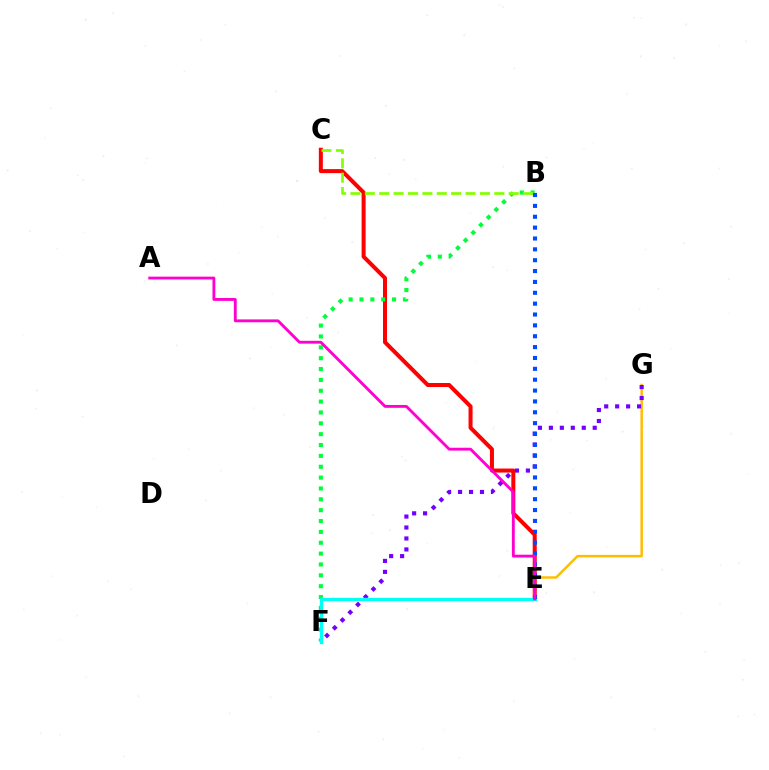{('C', 'E'): [{'color': '#ff0000', 'line_style': 'solid', 'thickness': 2.88}], ('E', 'G'): [{'color': '#ffbd00', 'line_style': 'solid', 'thickness': 1.78}], ('B', 'F'): [{'color': '#00ff39', 'line_style': 'dotted', 'thickness': 2.95}], ('F', 'G'): [{'color': '#7200ff', 'line_style': 'dotted', 'thickness': 2.98}], ('B', 'C'): [{'color': '#84ff00', 'line_style': 'dashed', 'thickness': 1.95}], ('E', 'F'): [{'color': '#00fff6', 'line_style': 'solid', 'thickness': 2.39}], ('B', 'E'): [{'color': '#004bff', 'line_style': 'dotted', 'thickness': 2.95}], ('A', 'E'): [{'color': '#ff00cf', 'line_style': 'solid', 'thickness': 2.05}]}